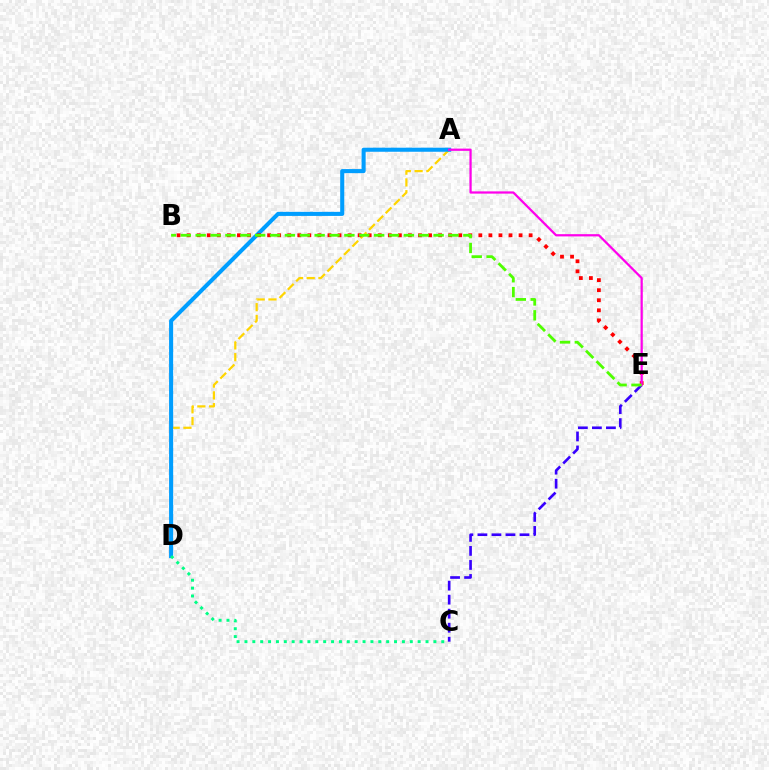{('A', 'D'): [{'color': '#ffd500', 'line_style': 'dashed', 'thickness': 1.6}, {'color': '#009eff', 'line_style': 'solid', 'thickness': 2.93}], ('C', 'E'): [{'color': '#3700ff', 'line_style': 'dashed', 'thickness': 1.91}], ('B', 'E'): [{'color': '#ff0000', 'line_style': 'dotted', 'thickness': 2.73}, {'color': '#4fff00', 'line_style': 'dashed', 'thickness': 2.02}], ('C', 'D'): [{'color': '#00ff86', 'line_style': 'dotted', 'thickness': 2.14}], ('A', 'E'): [{'color': '#ff00ed', 'line_style': 'solid', 'thickness': 1.62}]}